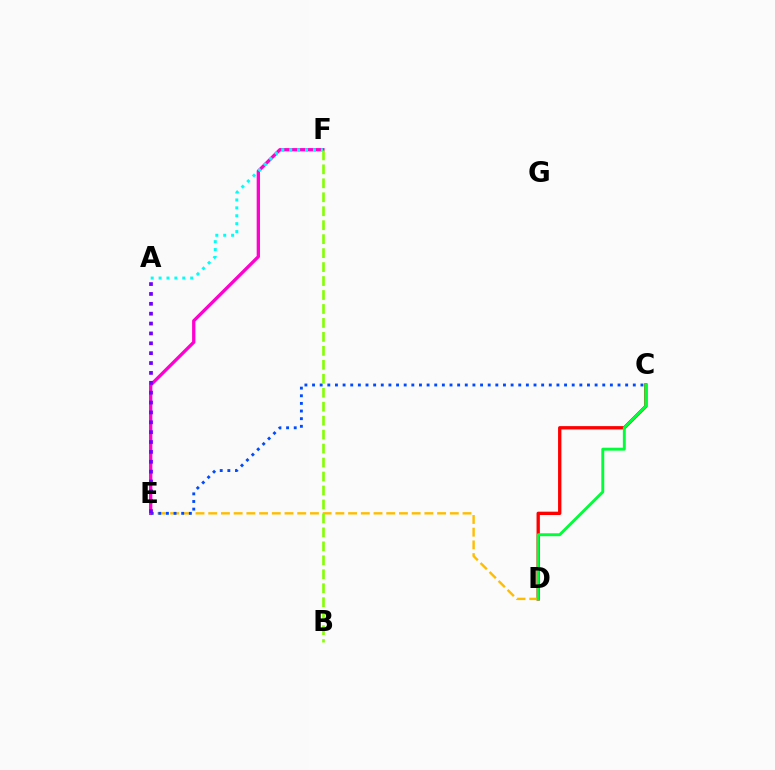{('C', 'D'): [{'color': '#ff0000', 'line_style': 'solid', 'thickness': 2.39}, {'color': '#00ff39', 'line_style': 'solid', 'thickness': 2.1}], ('D', 'E'): [{'color': '#ffbd00', 'line_style': 'dashed', 'thickness': 1.73}], ('E', 'F'): [{'color': '#ff00cf', 'line_style': 'solid', 'thickness': 2.38}], ('C', 'E'): [{'color': '#004bff', 'line_style': 'dotted', 'thickness': 2.07}], ('A', 'E'): [{'color': '#7200ff', 'line_style': 'dotted', 'thickness': 2.68}], ('A', 'F'): [{'color': '#00fff6', 'line_style': 'dotted', 'thickness': 2.15}], ('B', 'F'): [{'color': '#84ff00', 'line_style': 'dashed', 'thickness': 1.9}]}